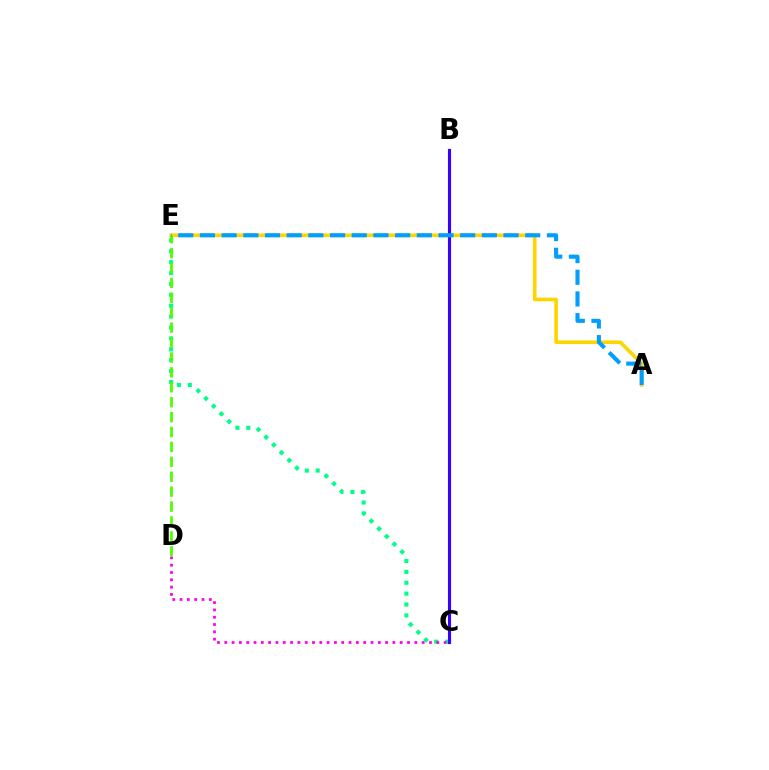{('C', 'E'): [{'color': '#00ff86', 'line_style': 'dotted', 'thickness': 2.96}], ('B', 'C'): [{'color': '#ff0000', 'line_style': 'dotted', 'thickness': 1.93}, {'color': '#3700ff', 'line_style': 'solid', 'thickness': 2.25}], ('C', 'D'): [{'color': '#ff00ed', 'line_style': 'dotted', 'thickness': 1.99}], ('A', 'E'): [{'color': '#ffd500', 'line_style': 'solid', 'thickness': 2.61}, {'color': '#009eff', 'line_style': 'dashed', 'thickness': 2.95}], ('D', 'E'): [{'color': '#4fff00', 'line_style': 'dashed', 'thickness': 2.03}]}